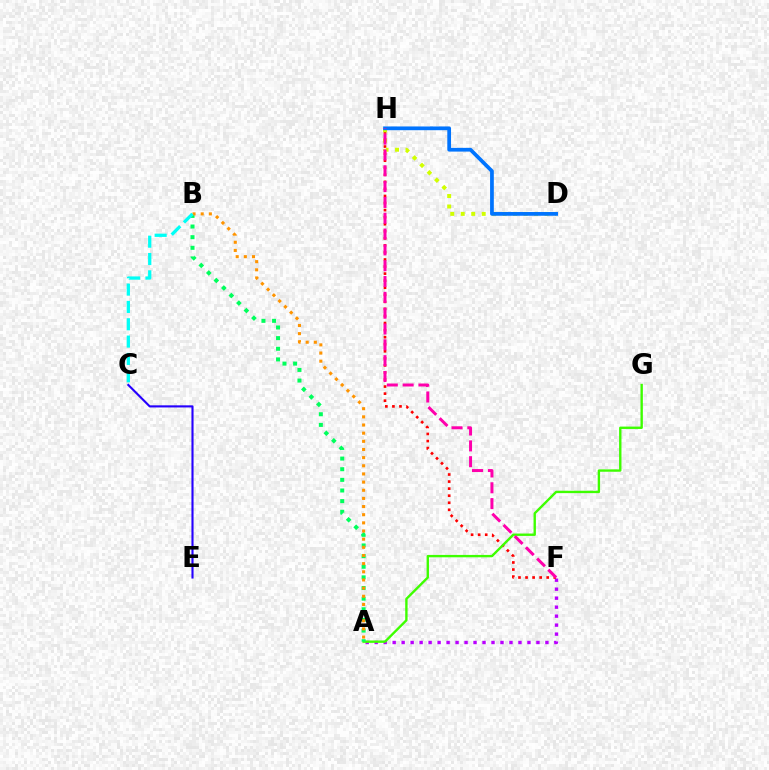{('A', 'F'): [{'color': '#b900ff', 'line_style': 'dotted', 'thickness': 2.44}], ('F', 'H'): [{'color': '#ff0000', 'line_style': 'dotted', 'thickness': 1.92}, {'color': '#ff00ac', 'line_style': 'dashed', 'thickness': 2.15}], ('D', 'H'): [{'color': '#d1ff00', 'line_style': 'dotted', 'thickness': 2.85}, {'color': '#0074ff', 'line_style': 'solid', 'thickness': 2.69}], ('A', 'G'): [{'color': '#3dff00', 'line_style': 'solid', 'thickness': 1.71}], ('A', 'B'): [{'color': '#00ff5c', 'line_style': 'dotted', 'thickness': 2.89}, {'color': '#ff9400', 'line_style': 'dotted', 'thickness': 2.22}], ('C', 'E'): [{'color': '#2500ff', 'line_style': 'solid', 'thickness': 1.52}], ('B', 'C'): [{'color': '#00fff6', 'line_style': 'dashed', 'thickness': 2.35}]}